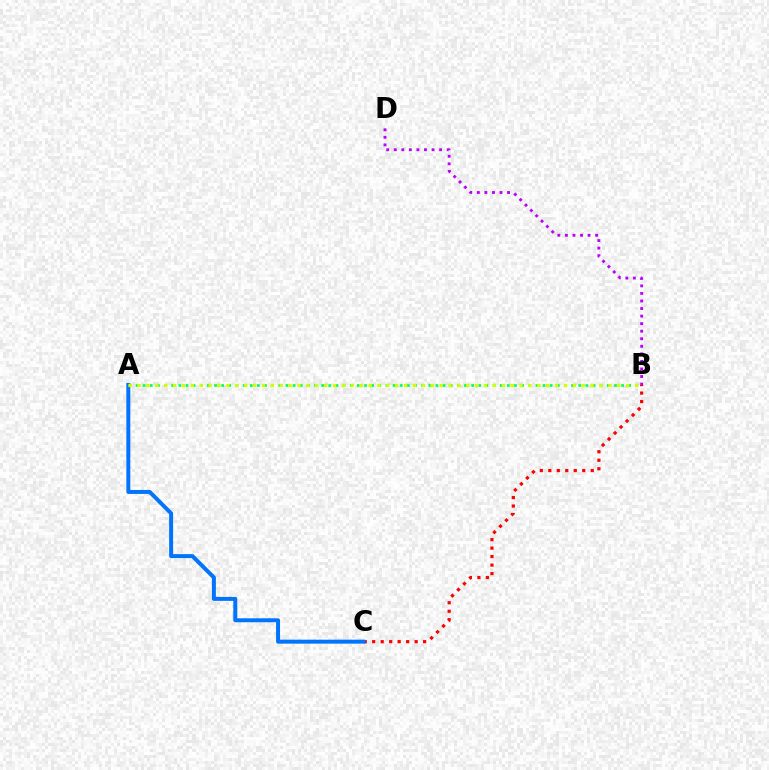{('B', 'C'): [{'color': '#ff0000', 'line_style': 'dotted', 'thickness': 2.31}], ('A', 'C'): [{'color': '#0074ff', 'line_style': 'solid', 'thickness': 2.86}], ('A', 'B'): [{'color': '#00ff5c', 'line_style': 'dotted', 'thickness': 1.94}, {'color': '#d1ff00', 'line_style': 'dotted', 'thickness': 2.41}], ('B', 'D'): [{'color': '#b900ff', 'line_style': 'dotted', 'thickness': 2.05}]}